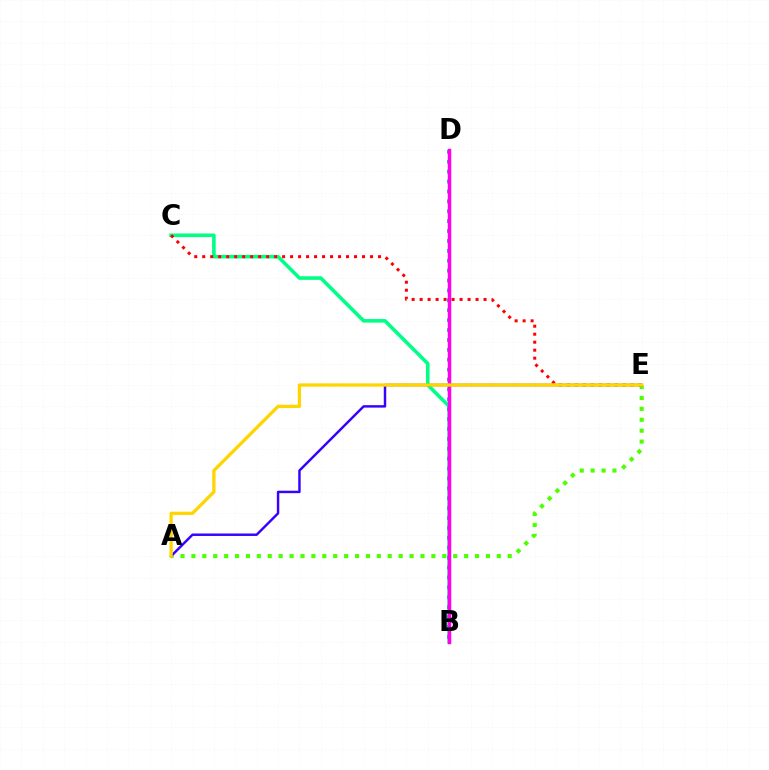{('B', 'C'): [{'color': '#00ff86', 'line_style': 'solid', 'thickness': 2.59}], ('B', 'D'): [{'color': '#009eff', 'line_style': 'dotted', 'thickness': 2.69}, {'color': '#ff00ed', 'line_style': 'solid', 'thickness': 2.51}], ('A', 'E'): [{'color': '#4fff00', 'line_style': 'dotted', 'thickness': 2.96}, {'color': '#3700ff', 'line_style': 'solid', 'thickness': 1.76}, {'color': '#ffd500', 'line_style': 'solid', 'thickness': 2.37}], ('C', 'E'): [{'color': '#ff0000', 'line_style': 'dotted', 'thickness': 2.17}]}